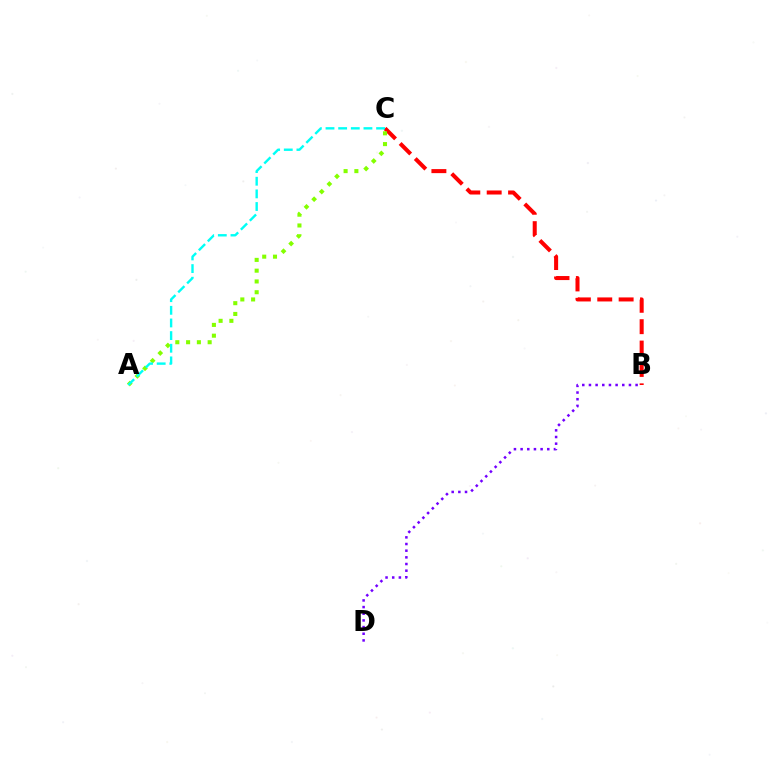{('B', 'C'): [{'color': '#ff0000', 'line_style': 'dashed', 'thickness': 2.9}], ('A', 'C'): [{'color': '#84ff00', 'line_style': 'dotted', 'thickness': 2.93}, {'color': '#00fff6', 'line_style': 'dashed', 'thickness': 1.72}], ('B', 'D'): [{'color': '#7200ff', 'line_style': 'dotted', 'thickness': 1.81}]}